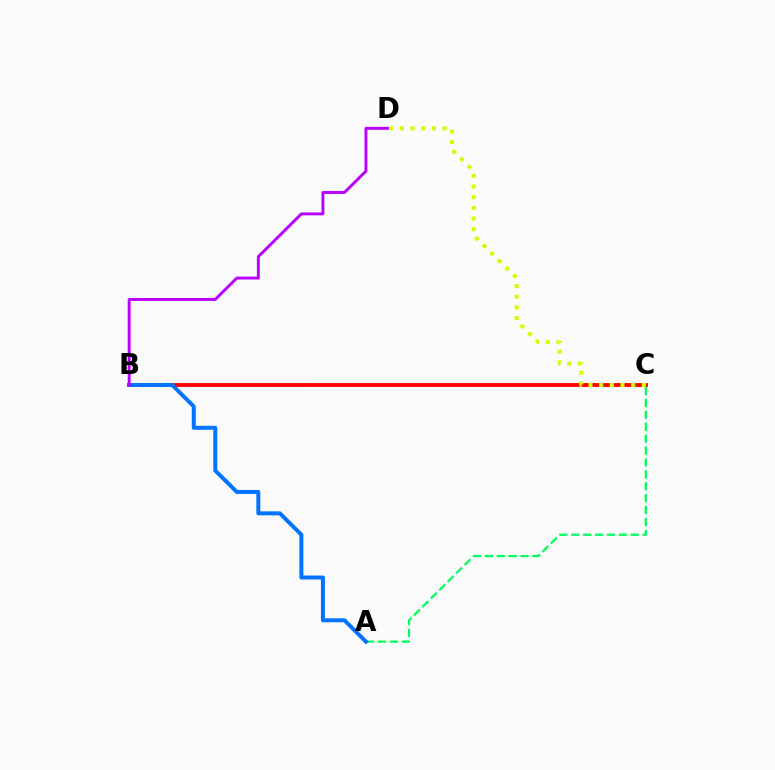{('B', 'C'): [{'color': '#ff0000', 'line_style': 'solid', 'thickness': 2.75}], ('C', 'D'): [{'color': '#d1ff00', 'line_style': 'dotted', 'thickness': 2.9}], ('A', 'C'): [{'color': '#00ff5c', 'line_style': 'dashed', 'thickness': 1.62}], ('A', 'B'): [{'color': '#0074ff', 'line_style': 'solid', 'thickness': 2.85}], ('B', 'D'): [{'color': '#b900ff', 'line_style': 'solid', 'thickness': 2.1}]}